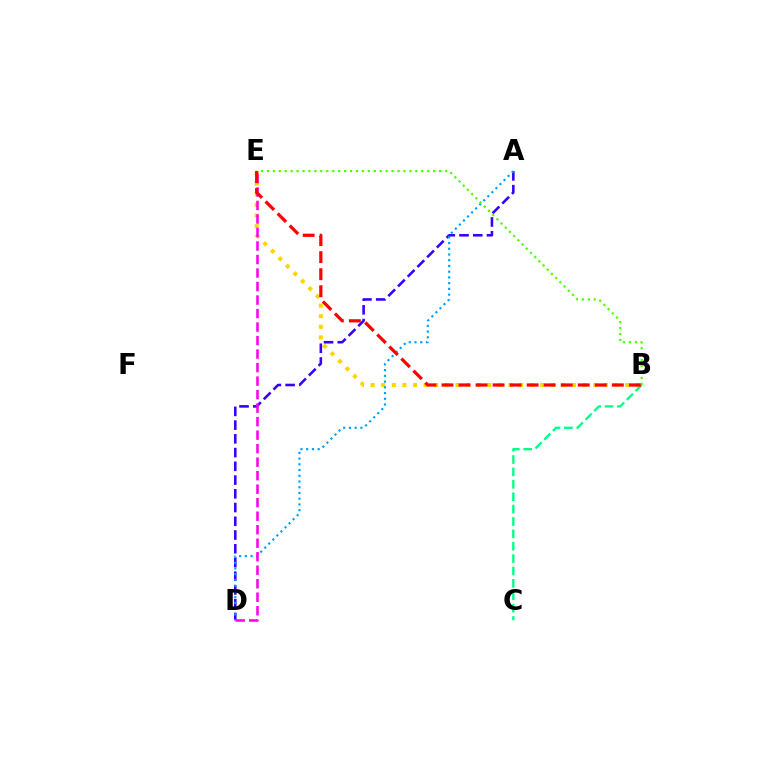{('B', 'E'): [{'color': '#ffd500', 'line_style': 'dotted', 'thickness': 2.88}, {'color': '#4fff00', 'line_style': 'dotted', 'thickness': 1.61}, {'color': '#ff0000', 'line_style': 'dashed', 'thickness': 2.31}], ('A', 'D'): [{'color': '#3700ff', 'line_style': 'dashed', 'thickness': 1.87}, {'color': '#009eff', 'line_style': 'dotted', 'thickness': 1.56}], ('B', 'C'): [{'color': '#00ff86', 'line_style': 'dashed', 'thickness': 1.68}], ('D', 'E'): [{'color': '#ff00ed', 'line_style': 'dashed', 'thickness': 1.84}]}